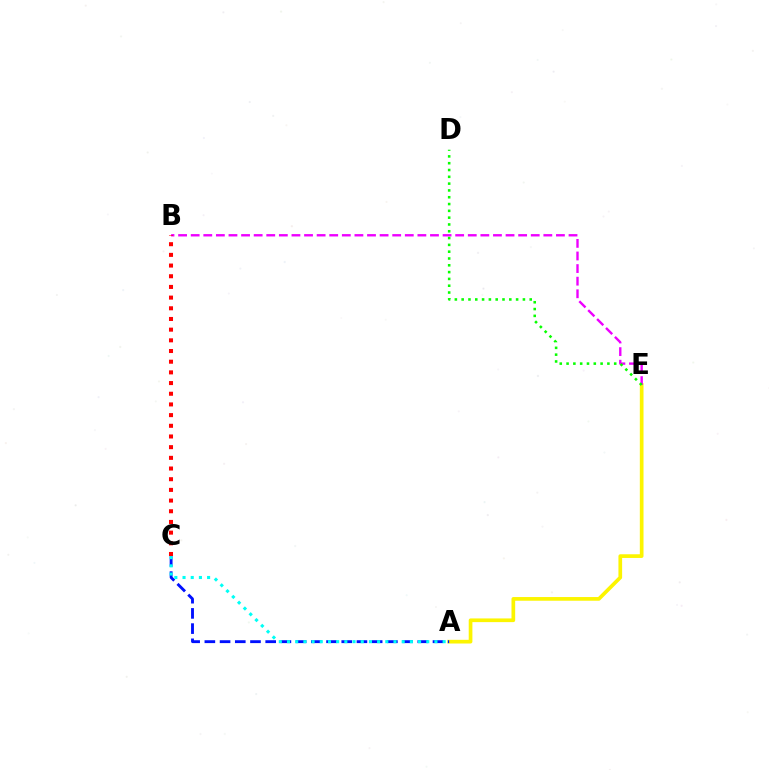{('A', 'E'): [{'color': '#fcf500', 'line_style': 'solid', 'thickness': 2.66}], ('A', 'C'): [{'color': '#0010ff', 'line_style': 'dashed', 'thickness': 2.07}, {'color': '#00fff6', 'line_style': 'dotted', 'thickness': 2.23}], ('B', 'E'): [{'color': '#ee00ff', 'line_style': 'dashed', 'thickness': 1.71}], ('B', 'C'): [{'color': '#ff0000', 'line_style': 'dotted', 'thickness': 2.9}], ('D', 'E'): [{'color': '#08ff00', 'line_style': 'dotted', 'thickness': 1.85}]}